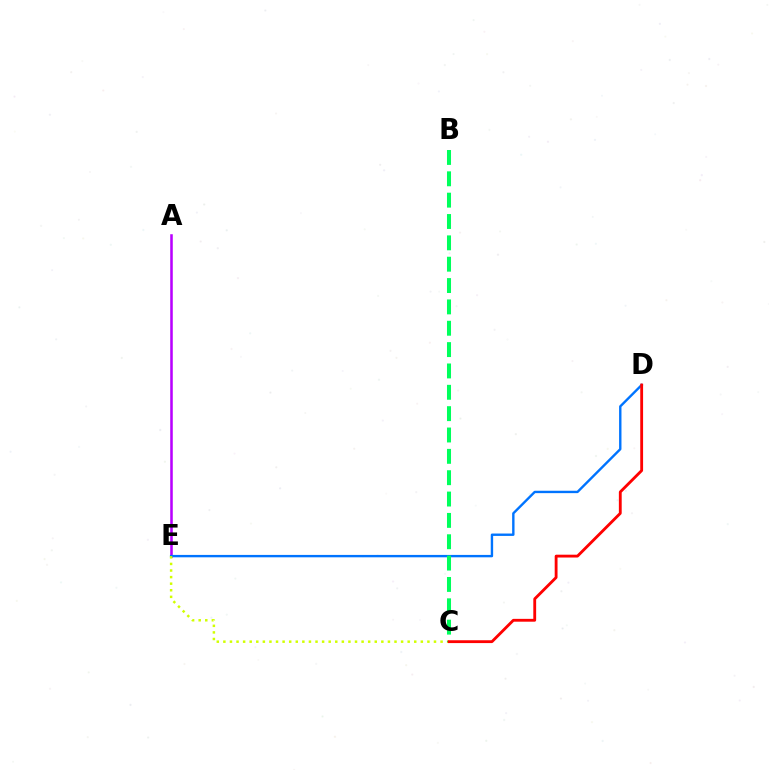{('A', 'E'): [{'color': '#b900ff', 'line_style': 'solid', 'thickness': 1.83}], ('D', 'E'): [{'color': '#0074ff', 'line_style': 'solid', 'thickness': 1.72}], ('C', 'E'): [{'color': '#d1ff00', 'line_style': 'dotted', 'thickness': 1.79}], ('B', 'C'): [{'color': '#00ff5c', 'line_style': 'dashed', 'thickness': 2.9}], ('C', 'D'): [{'color': '#ff0000', 'line_style': 'solid', 'thickness': 2.04}]}